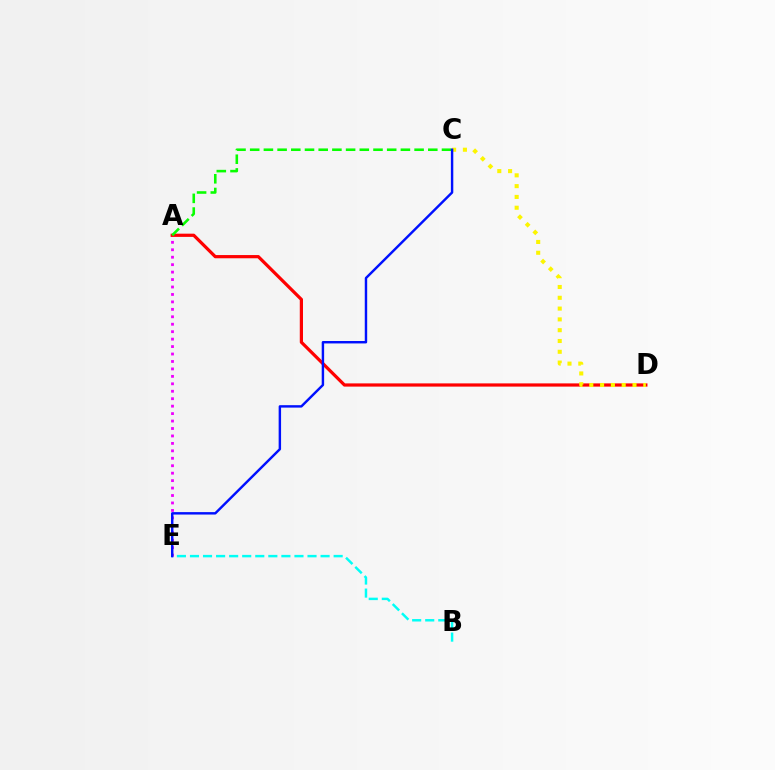{('A', 'E'): [{'color': '#ee00ff', 'line_style': 'dotted', 'thickness': 2.02}], ('A', 'D'): [{'color': '#ff0000', 'line_style': 'solid', 'thickness': 2.32}], ('C', 'D'): [{'color': '#fcf500', 'line_style': 'dotted', 'thickness': 2.93}], ('B', 'E'): [{'color': '#00fff6', 'line_style': 'dashed', 'thickness': 1.77}], ('A', 'C'): [{'color': '#08ff00', 'line_style': 'dashed', 'thickness': 1.86}], ('C', 'E'): [{'color': '#0010ff', 'line_style': 'solid', 'thickness': 1.75}]}